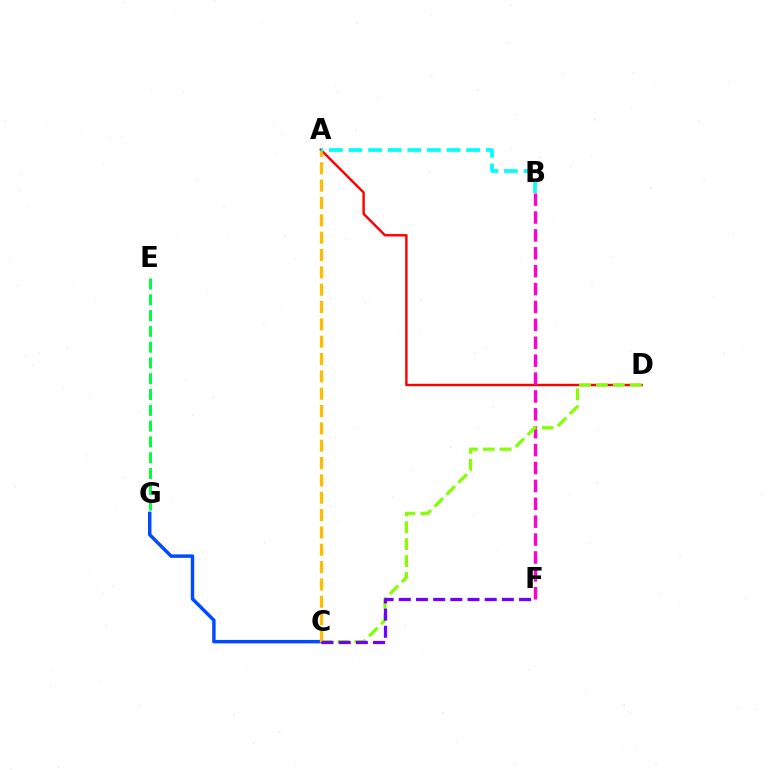{('E', 'G'): [{'color': '#00ff39', 'line_style': 'dashed', 'thickness': 2.15}], ('A', 'D'): [{'color': '#ff0000', 'line_style': 'solid', 'thickness': 1.74}], ('B', 'F'): [{'color': '#ff00cf', 'line_style': 'dashed', 'thickness': 2.43}], ('C', 'D'): [{'color': '#84ff00', 'line_style': 'dashed', 'thickness': 2.3}], ('C', 'G'): [{'color': '#004bff', 'line_style': 'solid', 'thickness': 2.49}], ('A', 'C'): [{'color': '#ffbd00', 'line_style': 'dashed', 'thickness': 2.36}], ('A', 'B'): [{'color': '#00fff6', 'line_style': 'dashed', 'thickness': 2.66}], ('C', 'F'): [{'color': '#7200ff', 'line_style': 'dashed', 'thickness': 2.33}]}